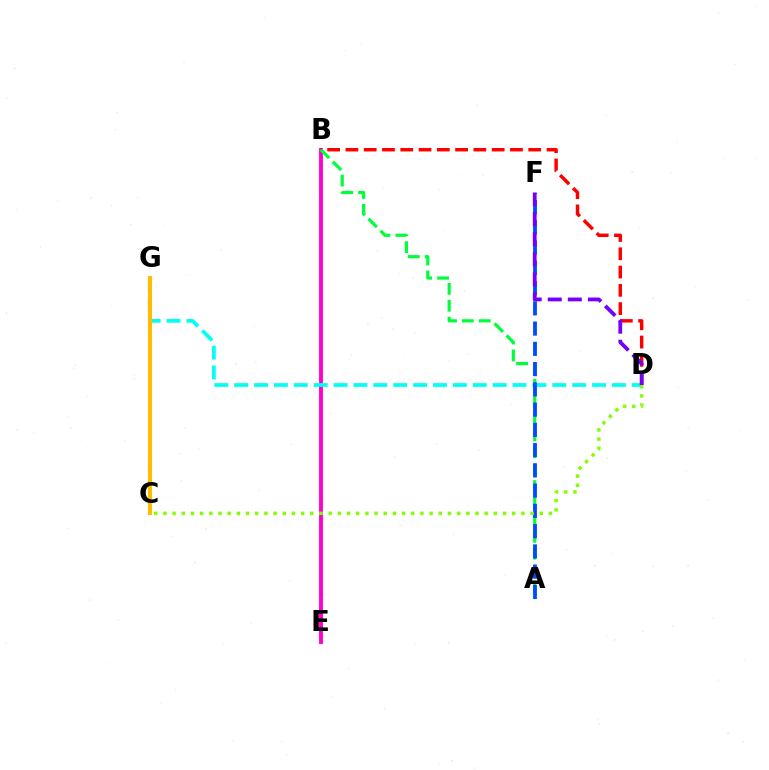{('B', 'E'): [{'color': '#ff00cf', 'line_style': 'solid', 'thickness': 2.8}], ('D', 'G'): [{'color': '#00fff6', 'line_style': 'dashed', 'thickness': 2.7}], ('C', 'G'): [{'color': '#ffbd00', 'line_style': 'solid', 'thickness': 2.98}], ('B', 'D'): [{'color': '#ff0000', 'line_style': 'dashed', 'thickness': 2.48}], ('A', 'B'): [{'color': '#00ff39', 'line_style': 'dashed', 'thickness': 2.29}], ('A', 'F'): [{'color': '#004bff', 'line_style': 'dashed', 'thickness': 2.75}], ('D', 'F'): [{'color': '#7200ff', 'line_style': 'dashed', 'thickness': 2.72}], ('C', 'D'): [{'color': '#84ff00', 'line_style': 'dotted', 'thickness': 2.49}]}